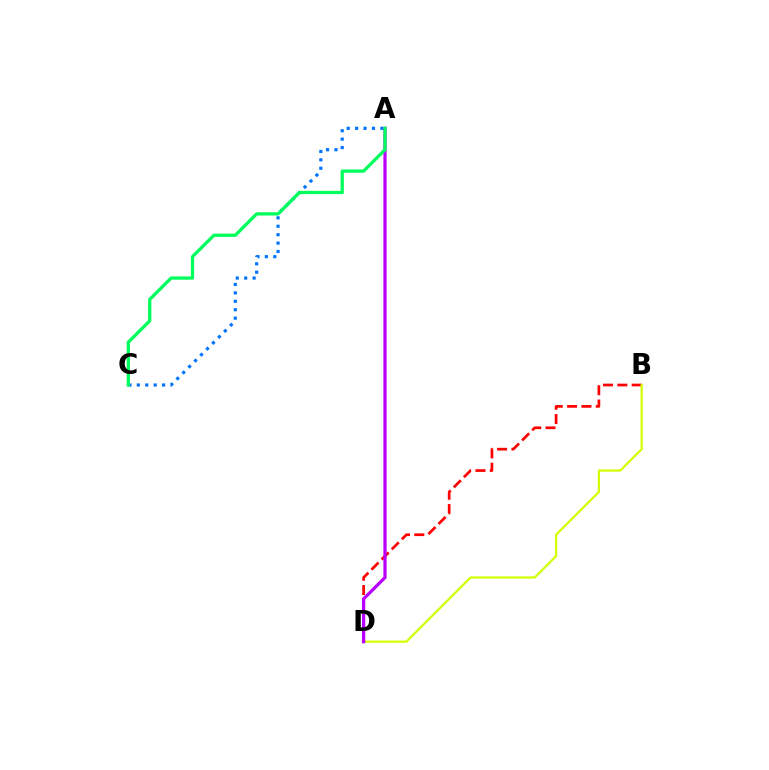{('B', 'D'): [{'color': '#ff0000', 'line_style': 'dashed', 'thickness': 1.95}, {'color': '#d1ff00', 'line_style': 'solid', 'thickness': 1.6}], ('A', 'C'): [{'color': '#0074ff', 'line_style': 'dotted', 'thickness': 2.29}, {'color': '#00ff5c', 'line_style': 'solid', 'thickness': 2.35}], ('A', 'D'): [{'color': '#b900ff', 'line_style': 'solid', 'thickness': 2.34}]}